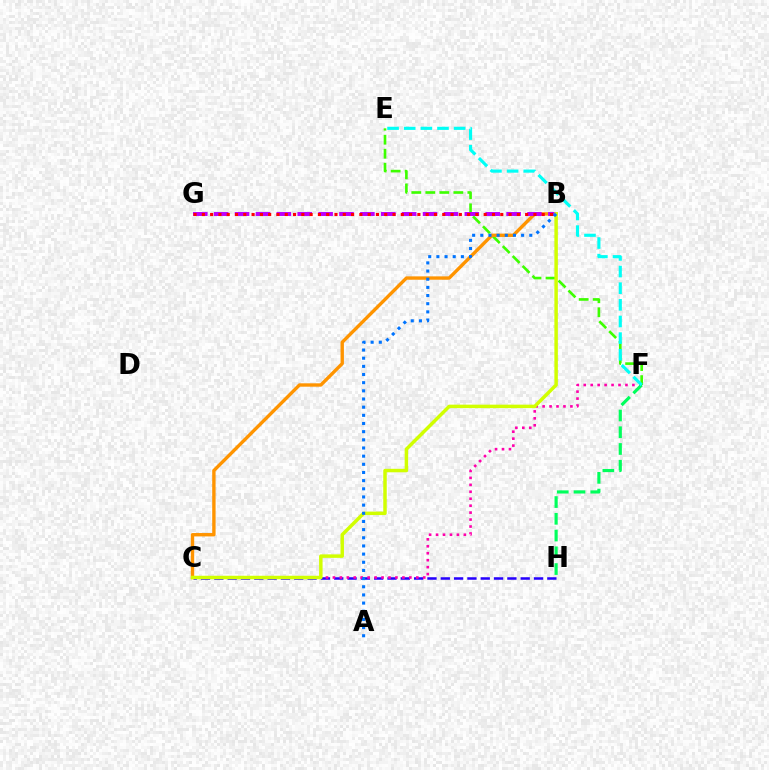{('C', 'H'): [{'color': '#2500ff', 'line_style': 'dashed', 'thickness': 1.81}], ('C', 'F'): [{'color': '#ff00ac', 'line_style': 'dotted', 'thickness': 1.89}], ('F', 'H'): [{'color': '#00ff5c', 'line_style': 'dashed', 'thickness': 2.28}], ('E', 'F'): [{'color': '#3dff00', 'line_style': 'dashed', 'thickness': 1.9}, {'color': '#00fff6', 'line_style': 'dashed', 'thickness': 2.26}], ('B', 'C'): [{'color': '#ff9400', 'line_style': 'solid', 'thickness': 2.43}, {'color': '#d1ff00', 'line_style': 'solid', 'thickness': 2.5}], ('B', 'G'): [{'color': '#b900ff', 'line_style': 'dashed', 'thickness': 2.84}, {'color': '#ff0000', 'line_style': 'dotted', 'thickness': 2.25}], ('A', 'B'): [{'color': '#0074ff', 'line_style': 'dotted', 'thickness': 2.22}]}